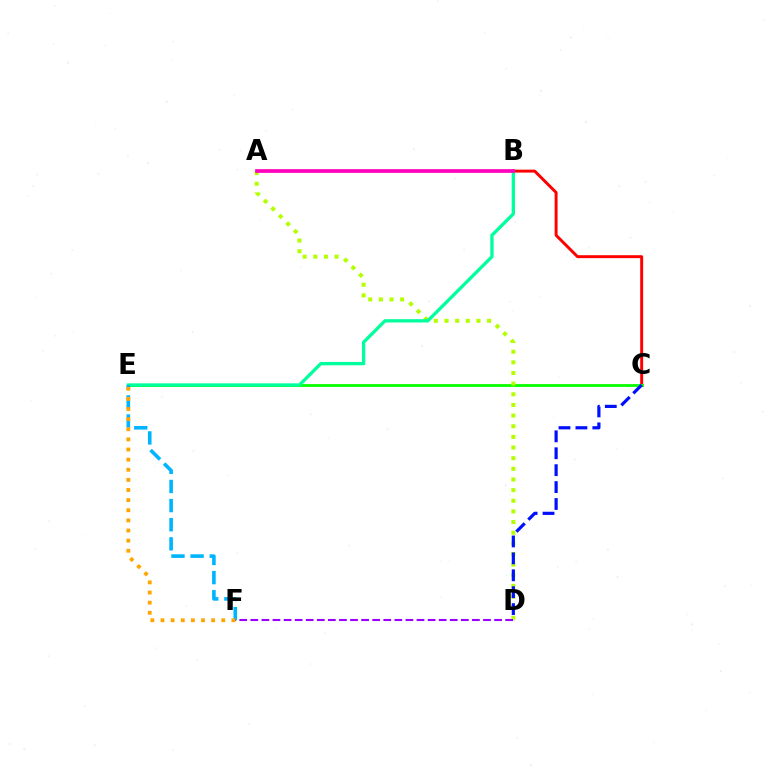{('B', 'C'): [{'color': '#ff0000', 'line_style': 'solid', 'thickness': 2.12}], ('C', 'E'): [{'color': '#08ff00', 'line_style': 'solid', 'thickness': 2.02}], ('A', 'D'): [{'color': '#b3ff00', 'line_style': 'dotted', 'thickness': 2.89}], ('D', 'F'): [{'color': '#9b00ff', 'line_style': 'dashed', 'thickness': 1.51}], ('B', 'E'): [{'color': '#00ff9d', 'line_style': 'solid', 'thickness': 2.39}], ('E', 'F'): [{'color': '#00b5ff', 'line_style': 'dashed', 'thickness': 2.6}, {'color': '#ffa500', 'line_style': 'dotted', 'thickness': 2.75}], ('C', 'D'): [{'color': '#0010ff', 'line_style': 'dashed', 'thickness': 2.3}], ('A', 'B'): [{'color': '#ff00bd', 'line_style': 'solid', 'thickness': 2.67}]}